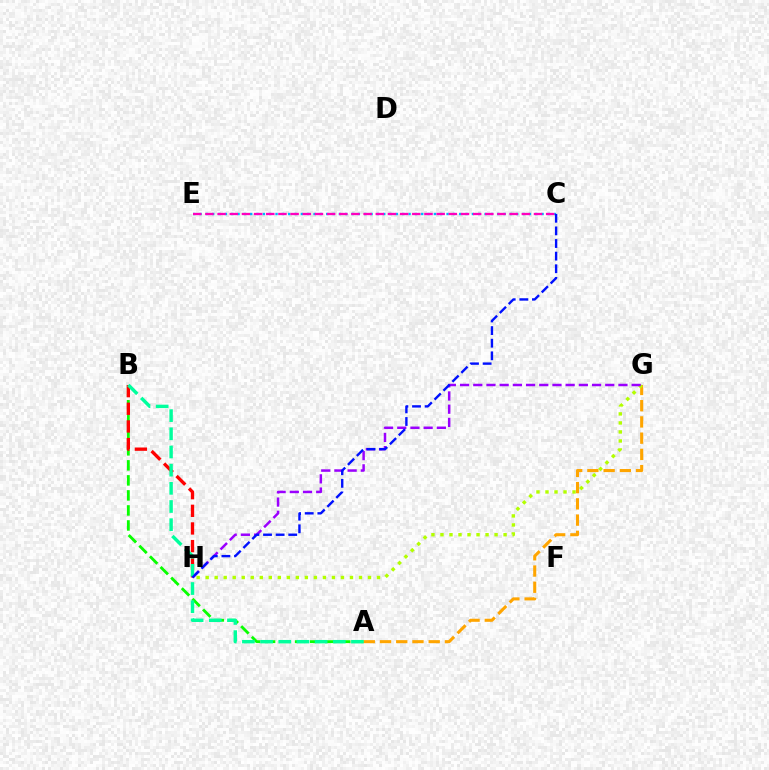{('C', 'E'): [{'color': '#00b5ff', 'line_style': 'dotted', 'thickness': 1.72}, {'color': '#ff00bd', 'line_style': 'dashed', 'thickness': 1.65}], ('A', 'B'): [{'color': '#08ff00', 'line_style': 'dashed', 'thickness': 2.04}, {'color': '#00ff9d', 'line_style': 'dashed', 'thickness': 2.47}], ('A', 'G'): [{'color': '#ffa500', 'line_style': 'dashed', 'thickness': 2.21}], ('B', 'H'): [{'color': '#ff0000', 'line_style': 'dashed', 'thickness': 2.4}], ('G', 'H'): [{'color': '#b3ff00', 'line_style': 'dotted', 'thickness': 2.45}, {'color': '#9b00ff', 'line_style': 'dashed', 'thickness': 1.79}], ('C', 'H'): [{'color': '#0010ff', 'line_style': 'dashed', 'thickness': 1.71}]}